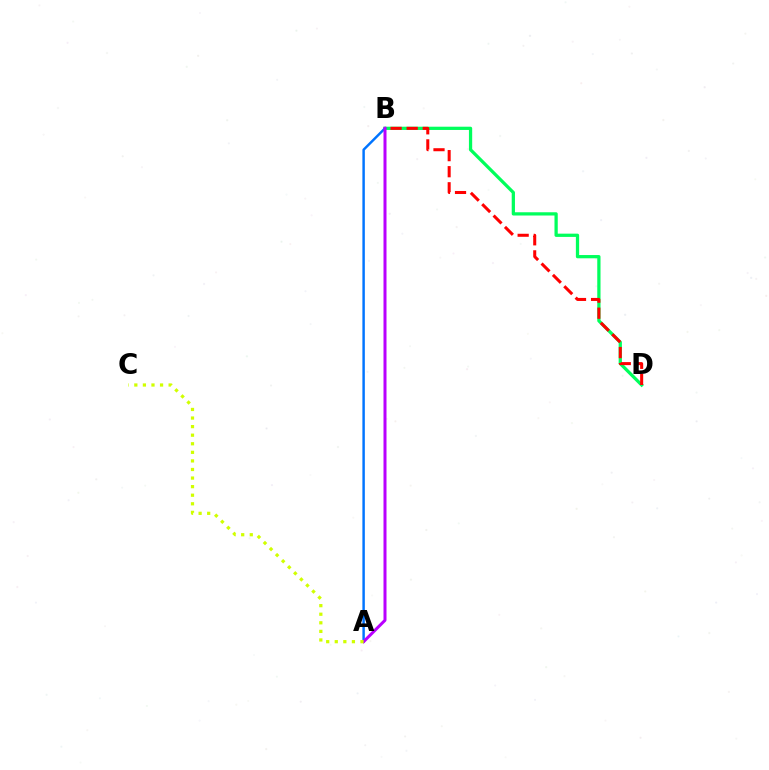{('B', 'D'): [{'color': '#00ff5c', 'line_style': 'solid', 'thickness': 2.34}, {'color': '#ff0000', 'line_style': 'dashed', 'thickness': 2.18}], ('A', 'B'): [{'color': '#0074ff', 'line_style': 'solid', 'thickness': 1.77}, {'color': '#b900ff', 'line_style': 'solid', 'thickness': 2.17}], ('A', 'C'): [{'color': '#d1ff00', 'line_style': 'dotted', 'thickness': 2.33}]}